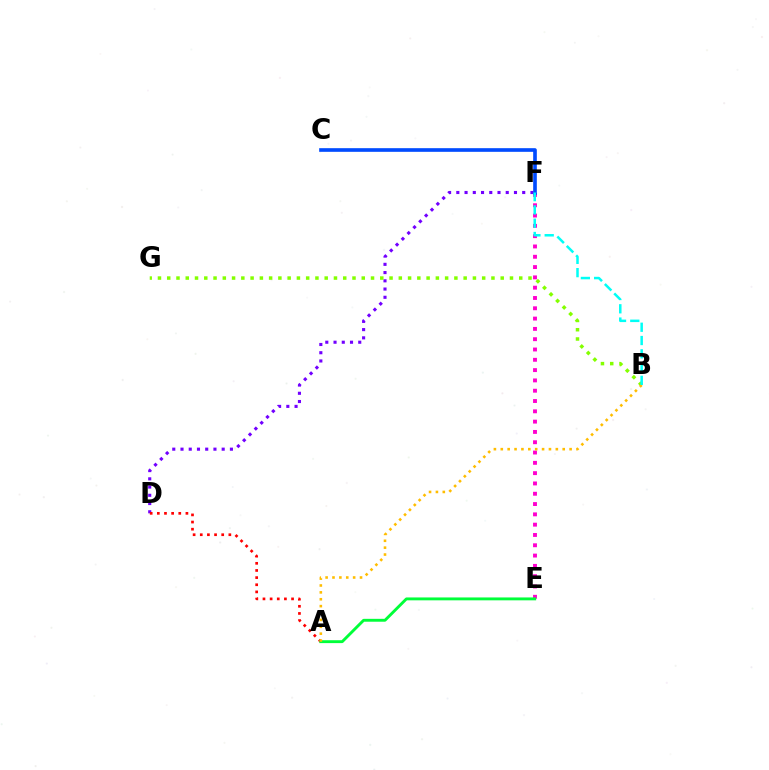{('D', 'F'): [{'color': '#7200ff', 'line_style': 'dotted', 'thickness': 2.24}], ('A', 'D'): [{'color': '#ff0000', 'line_style': 'dotted', 'thickness': 1.94}], ('E', 'F'): [{'color': '#ff00cf', 'line_style': 'dotted', 'thickness': 2.8}], ('C', 'F'): [{'color': '#004bff', 'line_style': 'solid', 'thickness': 2.63}], ('B', 'G'): [{'color': '#84ff00', 'line_style': 'dotted', 'thickness': 2.52}], ('A', 'E'): [{'color': '#00ff39', 'line_style': 'solid', 'thickness': 2.08}], ('A', 'B'): [{'color': '#ffbd00', 'line_style': 'dotted', 'thickness': 1.87}], ('B', 'F'): [{'color': '#00fff6', 'line_style': 'dashed', 'thickness': 1.8}]}